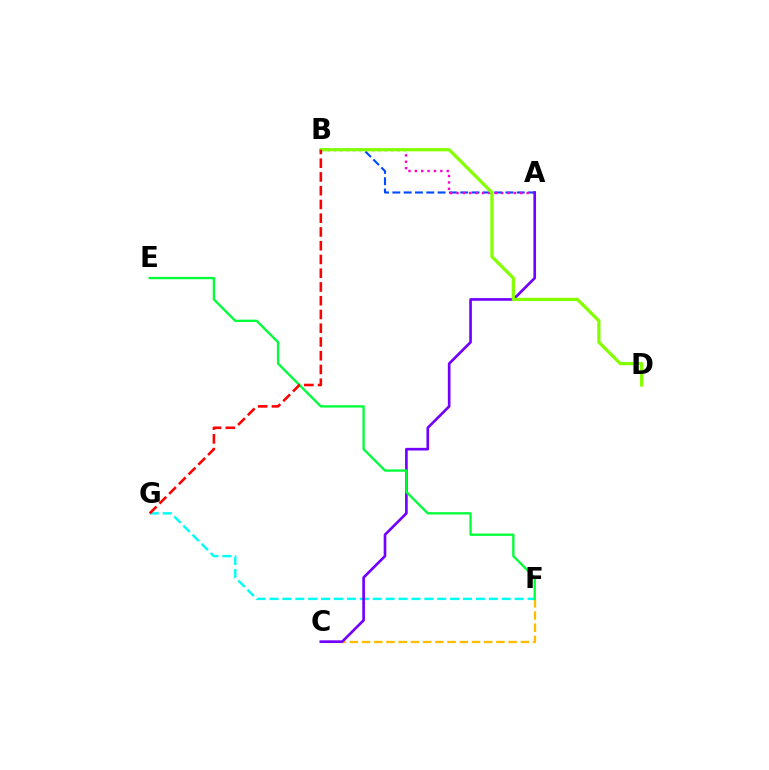{('A', 'B'): [{'color': '#004bff', 'line_style': 'dashed', 'thickness': 1.54}, {'color': '#ff00cf', 'line_style': 'dotted', 'thickness': 1.73}], ('C', 'F'): [{'color': '#ffbd00', 'line_style': 'dashed', 'thickness': 1.66}], ('F', 'G'): [{'color': '#00fff6', 'line_style': 'dashed', 'thickness': 1.75}], ('A', 'C'): [{'color': '#7200ff', 'line_style': 'solid', 'thickness': 1.91}], ('E', 'F'): [{'color': '#00ff39', 'line_style': 'solid', 'thickness': 1.67}], ('B', 'D'): [{'color': '#84ff00', 'line_style': 'solid', 'thickness': 2.33}], ('B', 'G'): [{'color': '#ff0000', 'line_style': 'dashed', 'thickness': 1.87}]}